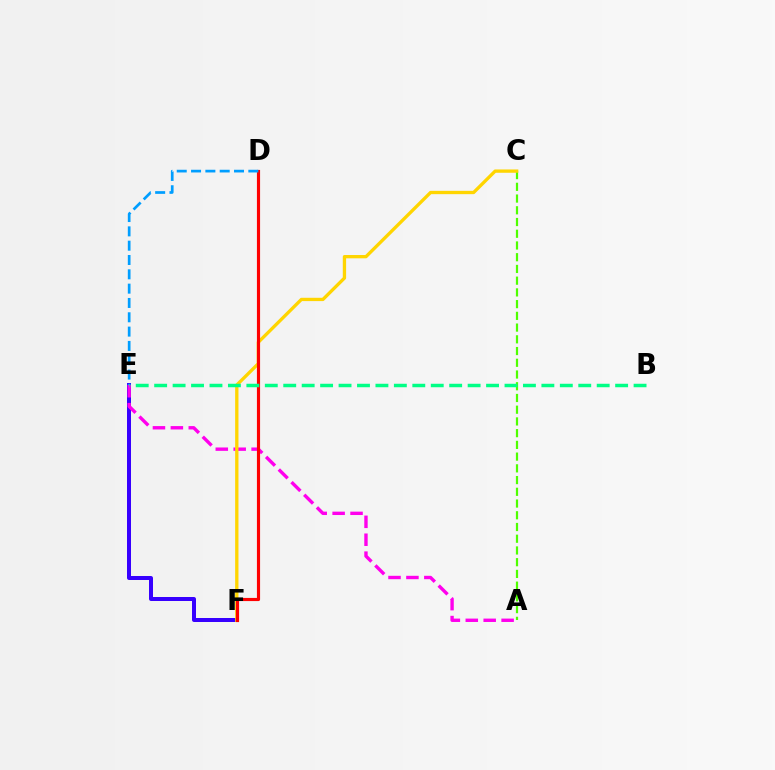{('E', 'F'): [{'color': '#3700ff', 'line_style': 'solid', 'thickness': 2.88}], ('A', 'E'): [{'color': '#ff00ed', 'line_style': 'dashed', 'thickness': 2.43}], ('A', 'C'): [{'color': '#4fff00', 'line_style': 'dashed', 'thickness': 1.59}], ('C', 'F'): [{'color': '#ffd500', 'line_style': 'solid', 'thickness': 2.38}], ('D', 'F'): [{'color': '#ff0000', 'line_style': 'solid', 'thickness': 2.27}], ('D', 'E'): [{'color': '#009eff', 'line_style': 'dashed', 'thickness': 1.95}], ('B', 'E'): [{'color': '#00ff86', 'line_style': 'dashed', 'thickness': 2.5}]}